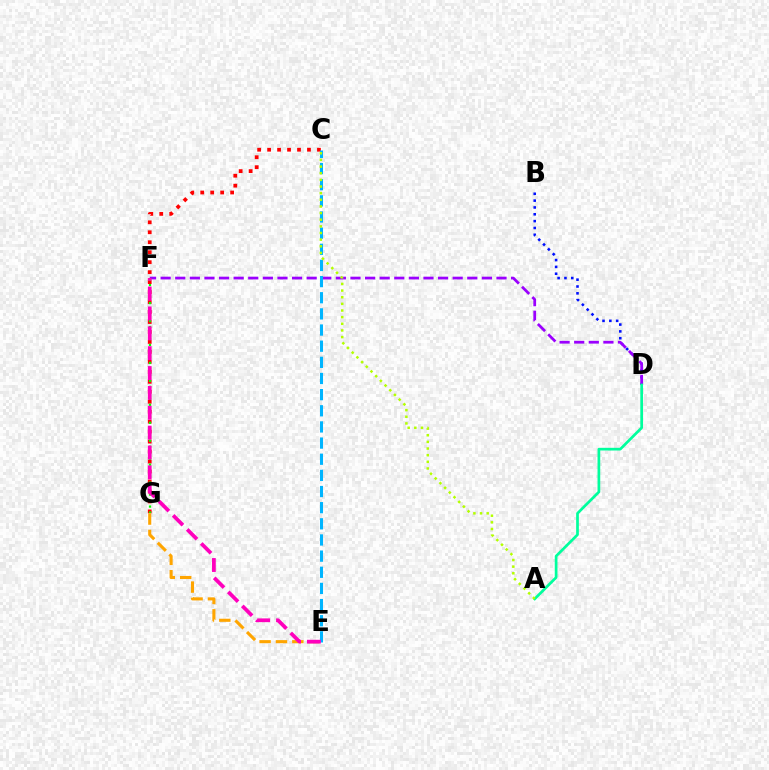{('C', 'G'): [{'color': '#ff0000', 'line_style': 'dotted', 'thickness': 2.71}], ('B', 'D'): [{'color': '#0010ff', 'line_style': 'dotted', 'thickness': 1.86}], ('E', 'G'): [{'color': '#ffa500', 'line_style': 'dashed', 'thickness': 2.23}], ('D', 'F'): [{'color': '#9b00ff', 'line_style': 'dashed', 'thickness': 1.98}], ('A', 'D'): [{'color': '#00ff9d', 'line_style': 'solid', 'thickness': 1.95}], ('C', 'E'): [{'color': '#00b5ff', 'line_style': 'dashed', 'thickness': 2.19}], ('A', 'C'): [{'color': '#b3ff00', 'line_style': 'dotted', 'thickness': 1.8}], ('F', 'G'): [{'color': '#08ff00', 'line_style': 'dotted', 'thickness': 1.63}], ('E', 'F'): [{'color': '#ff00bd', 'line_style': 'dashed', 'thickness': 2.7}]}